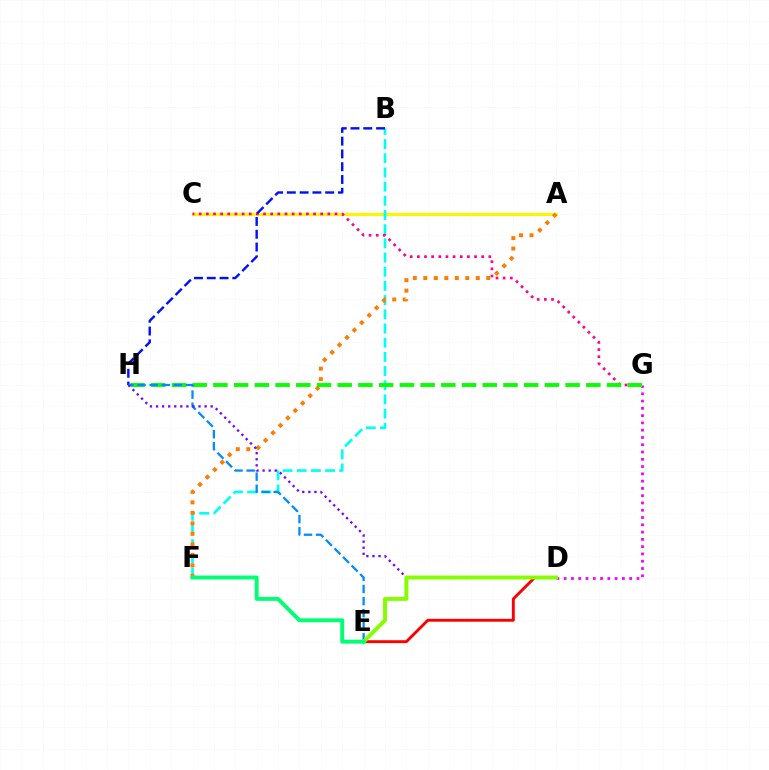{('A', 'C'): [{'color': '#fcf500', 'line_style': 'solid', 'thickness': 2.21}], ('B', 'F'): [{'color': '#00fff6', 'line_style': 'dashed', 'thickness': 1.93}], ('C', 'G'): [{'color': '#ff0094', 'line_style': 'dotted', 'thickness': 1.94}], ('B', 'H'): [{'color': '#0010ff', 'line_style': 'dashed', 'thickness': 1.74}], ('A', 'F'): [{'color': '#ff7c00', 'line_style': 'dotted', 'thickness': 2.85}], ('D', 'G'): [{'color': '#ee00ff', 'line_style': 'dotted', 'thickness': 1.98}], ('G', 'H'): [{'color': '#08ff00', 'line_style': 'dashed', 'thickness': 2.81}], ('E', 'H'): [{'color': '#008cff', 'line_style': 'dashed', 'thickness': 1.65}], ('D', 'E'): [{'color': '#ff0000', 'line_style': 'solid', 'thickness': 2.08}, {'color': '#84ff00', 'line_style': 'solid', 'thickness': 2.83}], ('D', 'H'): [{'color': '#7200ff', 'line_style': 'dotted', 'thickness': 1.65}], ('E', 'F'): [{'color': '#00ff74', 'line_style': 'solid', 'thickness': 2.82}]}